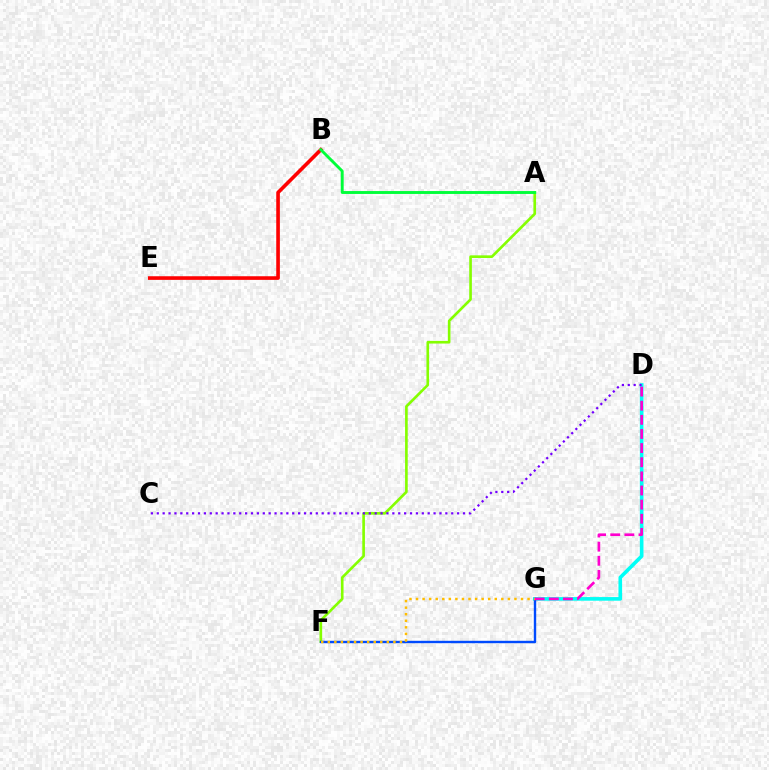{('A', 'F'): [{'color': '#84ff00', 'line_style': 'solid', 'thickness': 1.91}], ('D', 'G'): [{'color': '#00fff6', 'line_style': 'solid', 'thickness': 2.61}, {'color': '#ff00cf', 'line_style': 'dashed', 'thickness': 1.92}], ('F', 'G'): [{'color': '#004bff', 'line_style': 'solid', 'thickness': 1.72}, {'color': '#ffbd00', 'line_style': 'dotted', 'thickness': 1.78}], ('B', 'E'): [{'color': '#ff0000', 'line_style': 'solid', 'thickness': 2.61}], ('C', 'D'): [{'color': '#7200ff', 'line_style': 'dotted', 'thickness': 1.6}], ('A', 'B'): [{'color': '#00ff39', 'line_style': 'solid', 'thickness': 2.08}]}